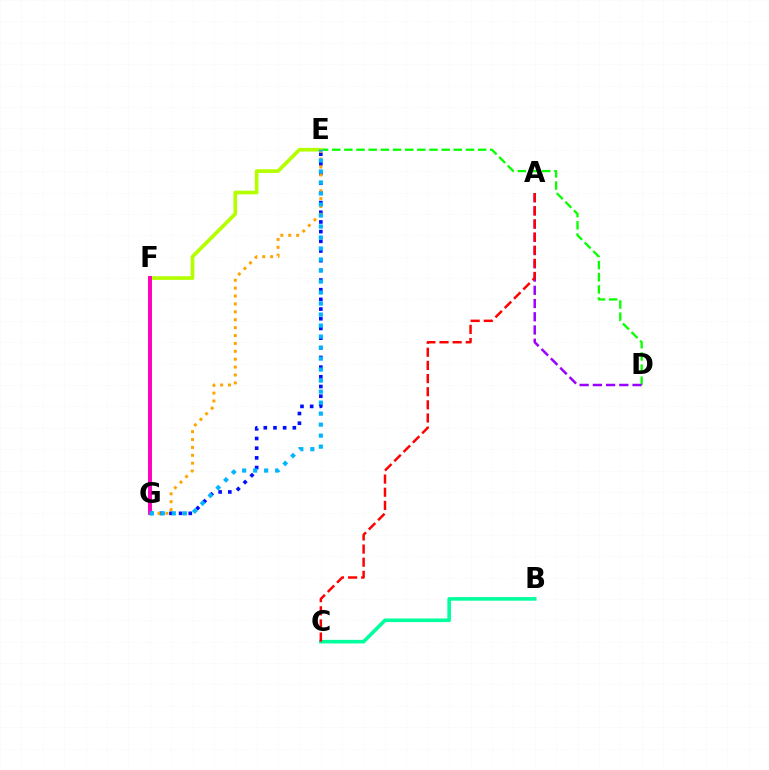{('D', 'E'): [{'color': '#08ff00', 'line_style': 'dashed', 'thickness': 1.65}], ('E', 'F'): [{'color': '#b3ff00', 'line_style': 'solid', 'thickness': 2.64}], ('F', 'G'): [{'color': '#ff00bd', 'line_style': 'solid', 'thickness': 2.82}], ('E', 'G'): [{'color': '#0010ff', 'line_style': 'dotted', 'thickness': 2.63}, {'color': '#ffa500', 'line_style': 'dotted', 'thickness': 2.15}, {'color': '#00b5ff', 'line_style': 'dotted', 'thickness': 2.99}], ('A', 'D'): [{'color': '#9b00ff', 'line_style': 'dashed', 'thickness': 1.8}], ('B', 'C'): [{'color': '#00ff9d', 'line_style': 'solid', 'thickness': 2.59}], ('A', 'C'): [{'color': '#ff0000', 'line_style': 'dashed', 'thickness': 1.79}]}